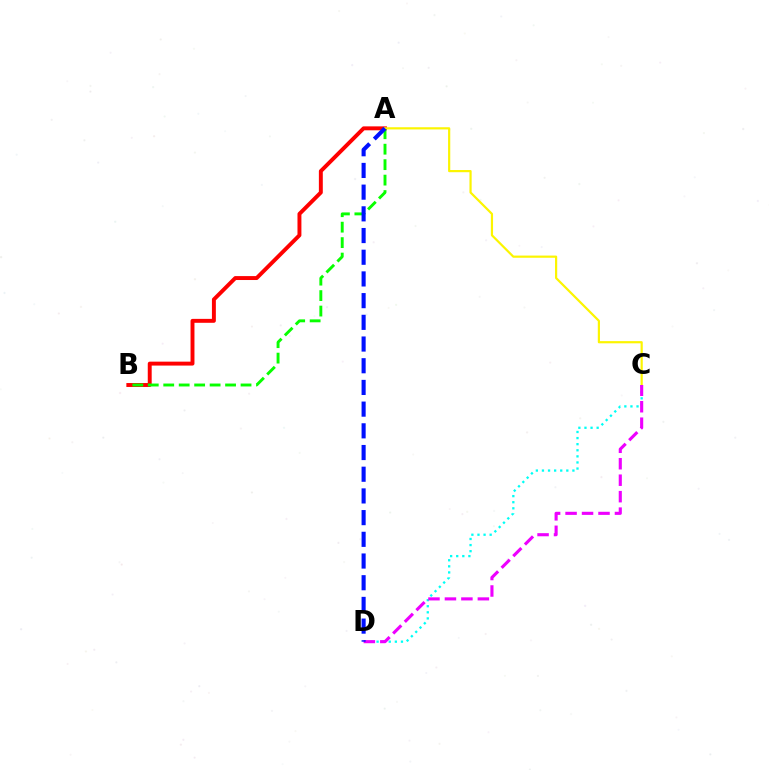{('C', 'D'): [{'color': '#00fff6', 'line_style': 'dotted', 'thickness': 1.66}, {'color': '#ee00ff', 'line_style': 'dashed', 'thickness': 2.24}], ('A', 'B'): [{'color': '#ff0000', 'line_style': 'solid', 'thickness': 2.83}, {'color': '#08ff00', 'line_style': 'dashed', 'thickness': 2.1}], ('A', 'C'): [{'color': '#fcf500', 'line_style': 'solid', 'thickness': 1.58}], ('A', 'D'): [{'color': '#0010ff', 'line_style': 'dashed', 'thickness': 2.95}]}